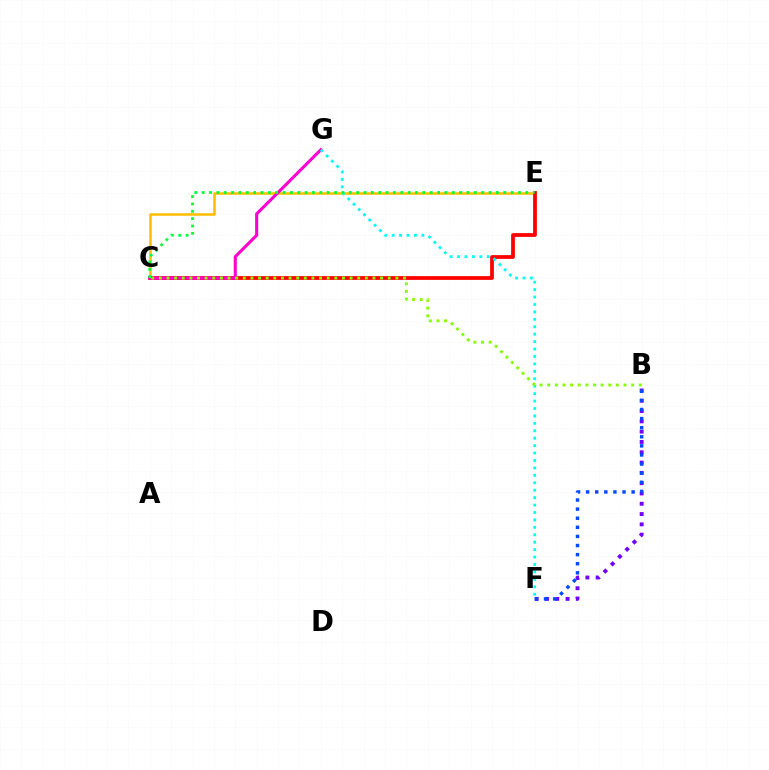{('B', 'F'): [{'color': '#7200ff', 'line_style': 'dotted', 'thickness': 2.8}, {'color': '#004bff', 'line_style': 'dotted', 'thickness': 2.47}], ('C', 'E'): [{'color': '#ffbd00', 'line_style': 'solid', 'thickness': 1.83}, {'color': '#ff0000', 'line_style': 'solid', 'thickness': 2.71}, {'color': '#00ff39', 'line_style': 'dotted', 'thickness': 2.0}], ('C', 'G'): [{'color': '#ff00cf', 'line_style': 'solid', 'thickness': 2.22}], ('F', 'G'): [{'color': '#00fff6', 'line_style': 'dotted', 'thickness': 2.02}], ('B', 'C'): [{'color': '#84ff00', 'line_style': 'dotted', 'thickness': 2.07}]}